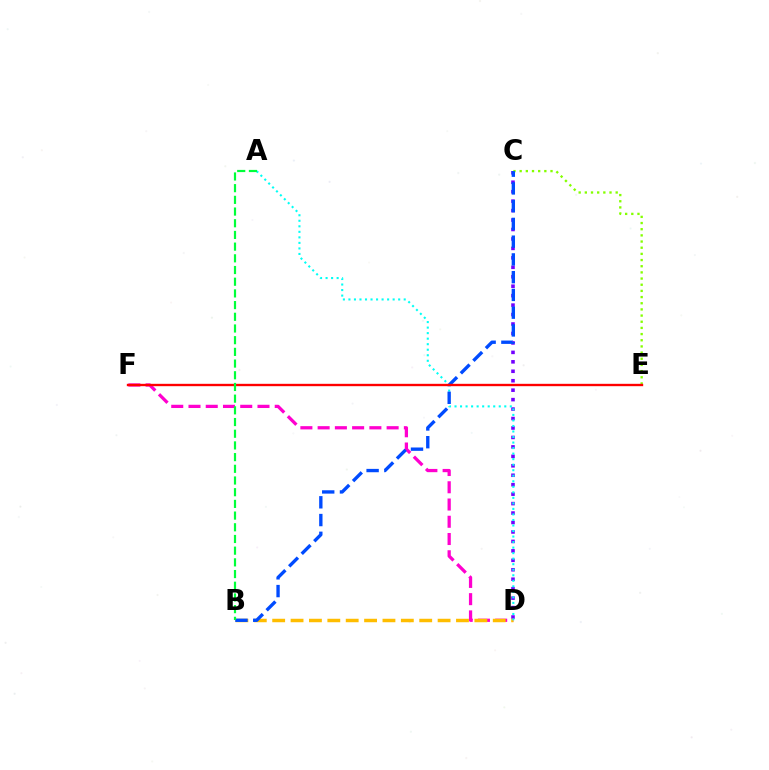{('D', 'F'): [{'color': '#ff00cf', 'line_style': 'dashed', 'thickness': 2.34}], ('C', 'D'): [{'color': '#7200ff', 'line_style': 'dotted', 'thickness': 2.57}], ('C', 'E'): [{'color': '#84ff00', 'line_style': 'dotted', 'thickness': 1.68}], ('B', 'D'): [{'color': '#ffbd00', 'line_style': 'dashed', 'thickness': 2.5}], ('A', 'D'): [{'color': '#00fff6', 'line_style': 'dotted', 'thickness': 1.5}], ('B', 'C'): [{'color': '#004bff', 'line_style': 'dashed', 'thickness': 2.41}], ('E', 'F'): [{'color': '#ff0000', 'line_style': 'solid', 'thickness': 1.7}], ('A', 'B'): [{'color': '#00ff39', 'line_style': 'dashed', 'thickness': 1.59}]}